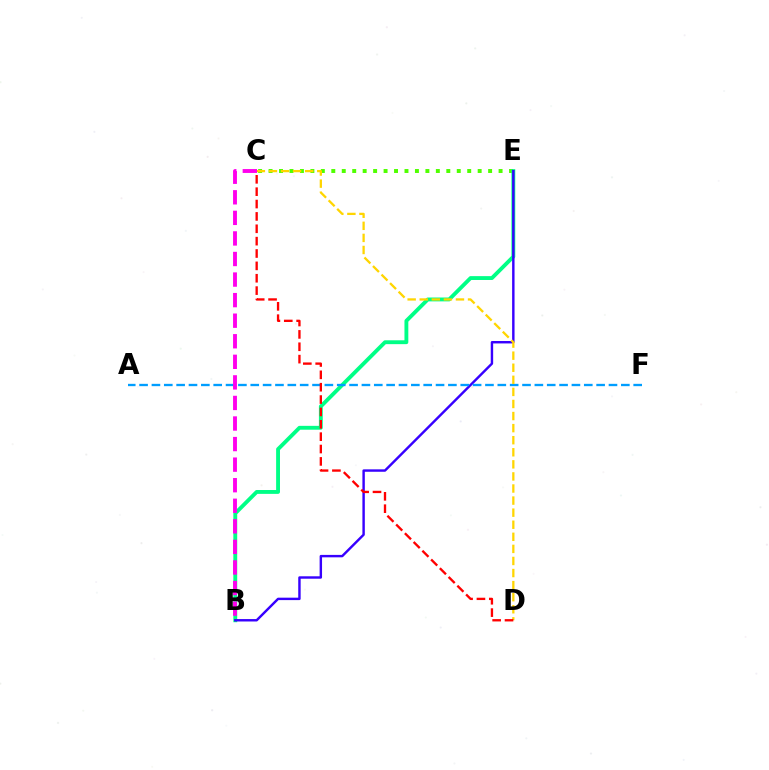{('C', 'E'): [{'color': '#4fff00', 'line_style': 'dotted', 'thickness': 2.84}], ('B', 'E'): [{'color': '#00ff86', 'line_style': 'solid', 'thickness': 2.78}, {'color': '#3700ff', 'line_style': 'solid', 'thickness': 1.75}], ('A', 'F'): [{'color': '#009eff', 'line_style': 'dashed', 'thickness': 1.68}], ('C', 'D'): [{'color': '#ffd500', 'line_style': 'dashed', 'thickness': 1.64}, {'color': '#ff0000', 'line_style': 'dashed', 'thickness': 1.68}], ('B', 'C'): [{'color': '#ff00ed', 'line_style': 'dashed', 'thickness': 2.79}]}